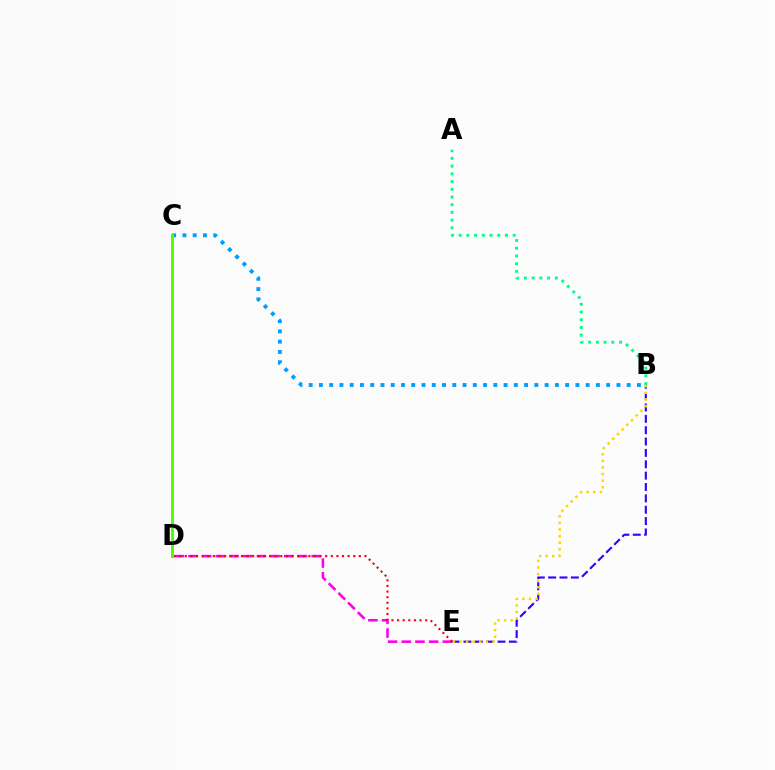{('D', 'E'): [{'color': '#ff00ed', 'line_style': 'dashed', 'thickness': 1.86}, {'color': '#ff0000', 'line_style': 'dotted', 'thickness': 1.53}], ('B', 'E'): [{'color': '#3700ff', 'line_style': 'dashed', 'thickness': 1.54}, {'color': '#ffd500', 'line_style': 'dotted', 'thickness': 1.8}], ('B', 'C'): [{'color': '#009eff', 'line_style': 'dotted', 'thickness': 2.79}], ('C', 'D'): [{'color': '#4fff00', 'line_style': 'solid', 'thickness': 2.14}], ('A', 'B'): [{'color': '#00ff86', 'line_style': 'dotted', 'thickness': 2.1}]}